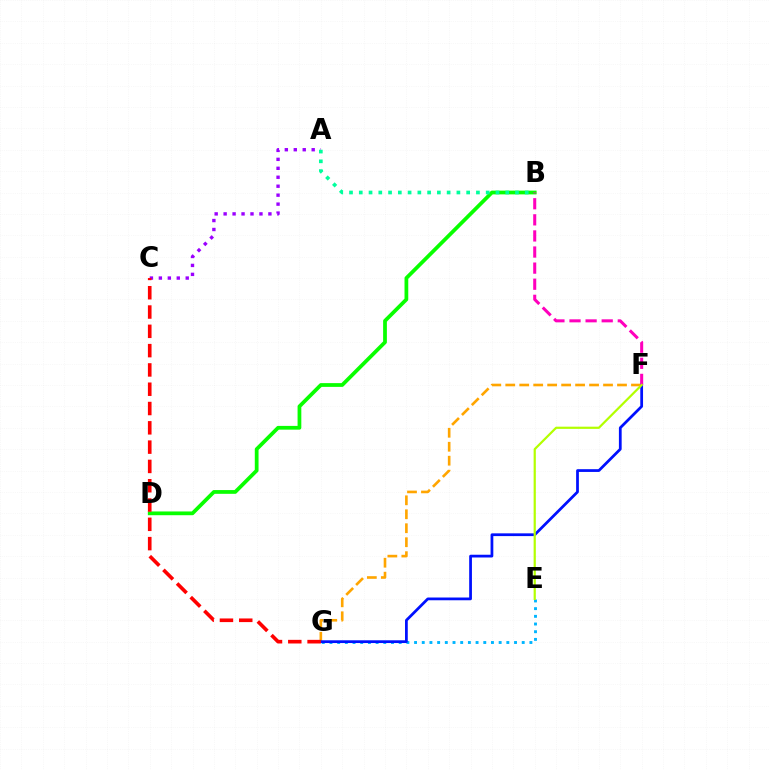{('B', 'D'): [{'color': '#08ff00', 'line_style': 'solid', 'thickness': 2.7}], ('F', 'G'): [{'color': '#ffa500', 'line_style': 'dashed', 'thickness': 1.9}, {'color': '#0010ff', 'line_style': 'solid', 'thickness': 1.98}], ('A', 'C'): [{'color': '#9b00ff', 'line_style': 'dotted', 'thickness': 2.43}], ('A', 'B'): [{'color': '#00ff9d', 'line_style': 'dotted', 'thickness': 2.65}], ('E', 'G'): [{'color': '#00b5ff', 'line_style': 'dotted', 'thickness': 2.09}], ('C', 'G'): [{'color': '#ff0000', 'line_style': 'dashed', 'thickness': 2.62}], ('B', 'F'): [{'color': '#ff00bd', 'line_style': 'dashed', 'thickness': 2.19}], ('E', 'F'): [{'color': '#b3ff00', 'line_style': 'solid', 'thickness': 1.59}]}